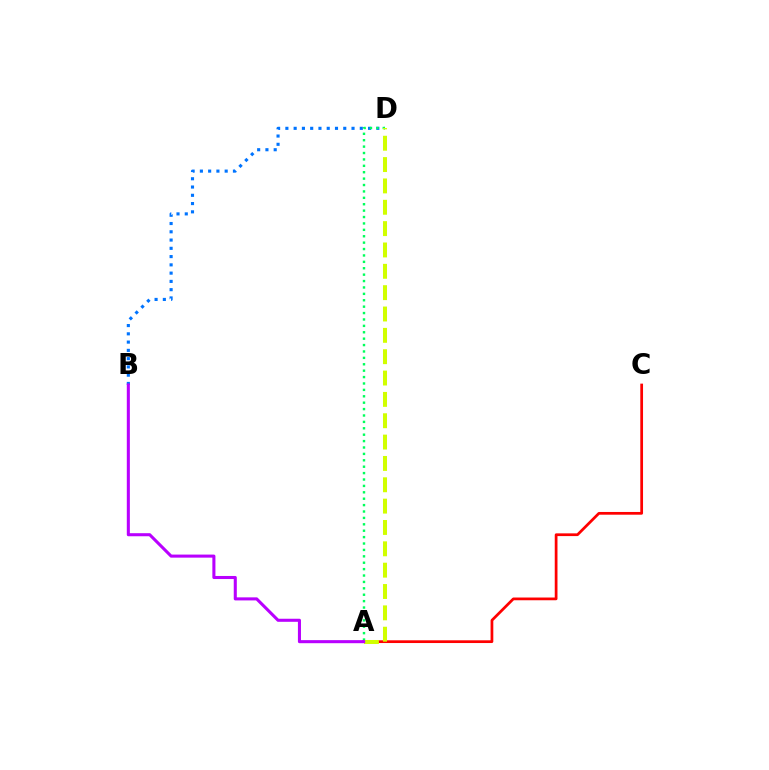{('A', 'C'): [{'color': '#ff0000', 'line_style': 'solid', 'thickness': 1.97}], ('B', 'D'): [{'color': '#0074ff', 'line_style': 'dotted', 'thickness': 2.25}], ('A', 'D'): [{'color': '#00ff5c', 'line_style': 'dotted', 'thickness': 1.74}, {'color': '#d1ff00', 'line_style': 'dashed', 'thickness': 2.9}], ('A', 'B'): [{'color': '#b900ff', 'line_style': 'solid', 'thickness': 2.2}]}